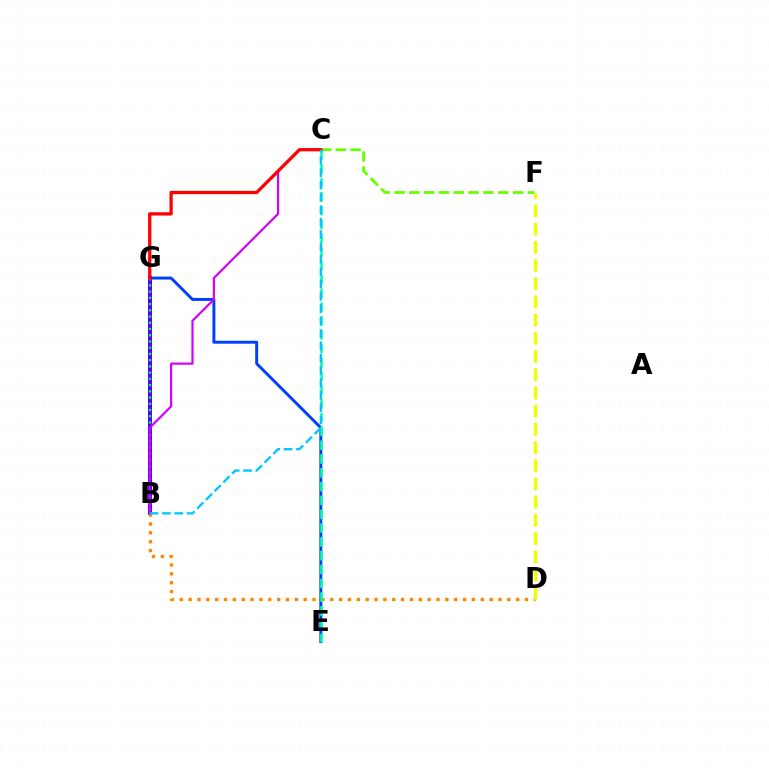{('C', 'F'): [{'color': '#66ff00', 'line_style': 'dashed', 'thickness': 2.01}], ('B', 'G'): [{'color': '#ff00a0', 'line_style': 'dotted', 'thickness': 1.61}, {'color': '#4f00ff', 'line_style': 'solid', 'thickness': 2.9}, {'color': '#00ff27', 'line_style': 'dotted', 'thickness': 1.69}], ('E', 'G'): [{'color': '#003fff', 'line_style': 'solid', 'thickness': 2.13}], ('B', 'D'): [{'color': '#ff8800', 'line_style': 'dotted', 'thickness': 2.41}], ('C', 'E'): [{'color': '#00ffaf', 'line_style': 'dashed', 'thickness': 1.88}], ('B', 'C'): [{'color': '#d600ff', 'line_style': 'solid', 'thickness': 1.59}, {'color': '#00c7ff', 'line_style': 'dashed', 'thickness': 1.68}], ('C', 'G'): [{'color': '#ff0000', 'line_style': 'solid', 'thickness': 2.35}], ('D', 'F'): [{'color': '#eeff00', 'line_style': 'dashed', 'thickness': 2.47}]}